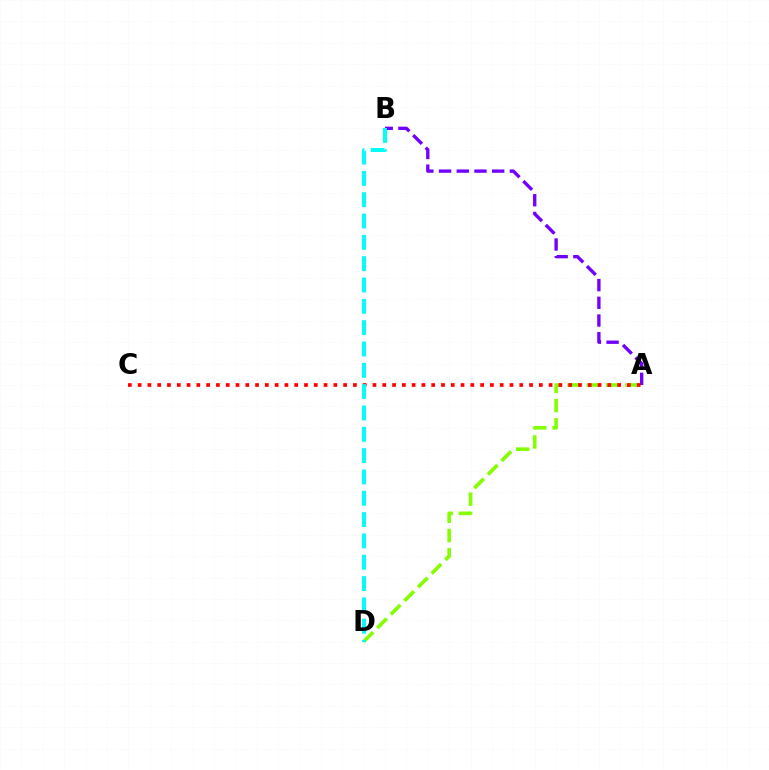{('A', 'D'): [{'color': '#84ff00', 'line_style': 'dashed', 'thickness': 2.62}], ('A', 'B'): [{'color': '#7200ff', 'line_style': 'dashed', 'thickness': 2.41}], ('A', 'C'): [{'color': '#ff0000', 'line_style': 'dotted', 'thickness': 2.66}], ('B', 'D'): [{'color': '#00fff6', 'line_style': 'dashed', 'thickness': 2.9}]}